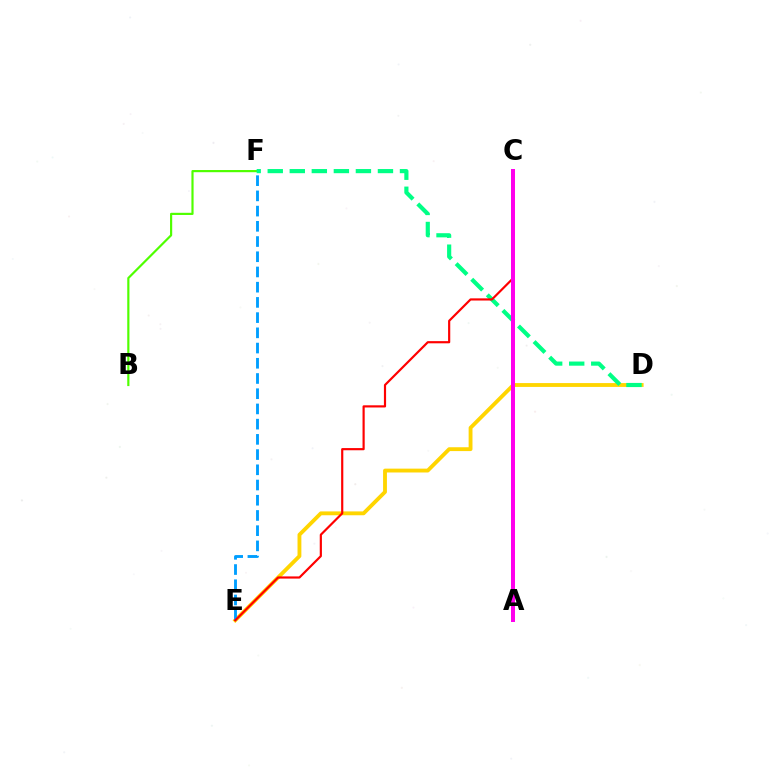{('D', 'E'): [{'color': '#ffd500', 'line_style': 'solid', 'thickness': 2.77}], ('A', 'C'): [{'color': '#3700ff', 'line_style': 'dotted', 'thickness': 2.01}, {'color': '#ff00ed', 'line_style': 'solid', 'thickness': 2.87}], ('B', 'F'): [{'color': '#4fff00', 'line_style': 'solid', 'thickness': 1.57}], ('D', 'F'): [{'color': '#00ff86', 'line_style': 'dashed', 'thickness': 2.99}], ('E', 'F'): [{'color': '#009eff', 'line_style': 'dashed', 'thickness': 2.07}], ('C', 'E'): [{'color': '#ff0000', 'line_style': 'solid', 'thickness': 1.57}]}